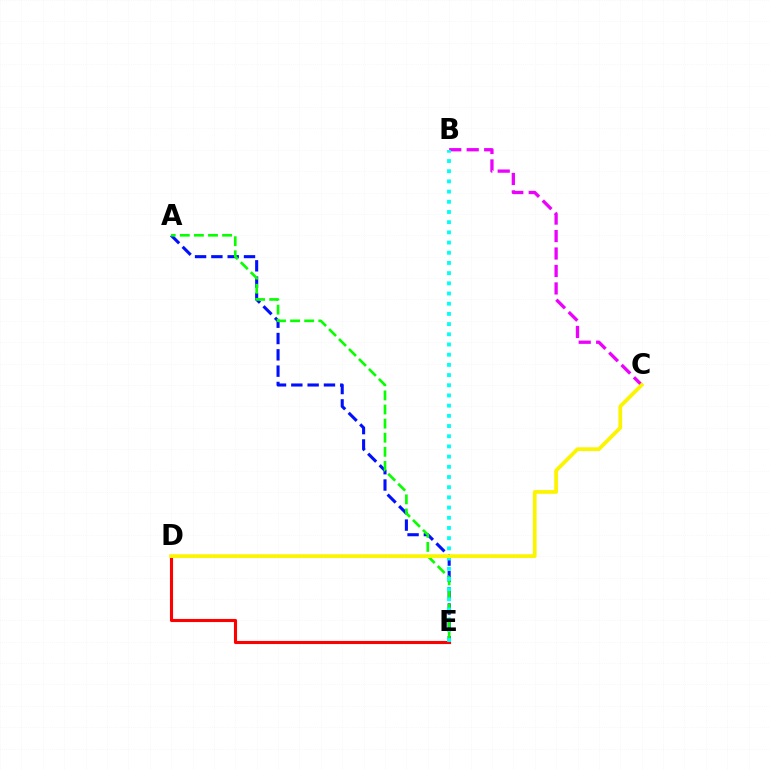{('A', 'E'): [{'color': '#0010ff', 'line_style': 'dashed', 'thickness': 2.22}, {'color': '#08ff00', 'line_style': 'dashed', 'thickness': 1.92}], ('D', 'E'): [{'color': '#ff0000', 'line_style': 'solid', 'thickness': 2.23}], ('B', 'C'): [{'color': '#ee00ff', 'line_style': 'dashed', 'thickness': 2.37}], ('B', 'E'): [{'color': '#00fff6', 'line_style': 'dotted', 'thickness': 2.77}], ('C', 'D'): [{'color': '#fcf500', 'line_style': 'solid', 'thickness': 2.7}]}